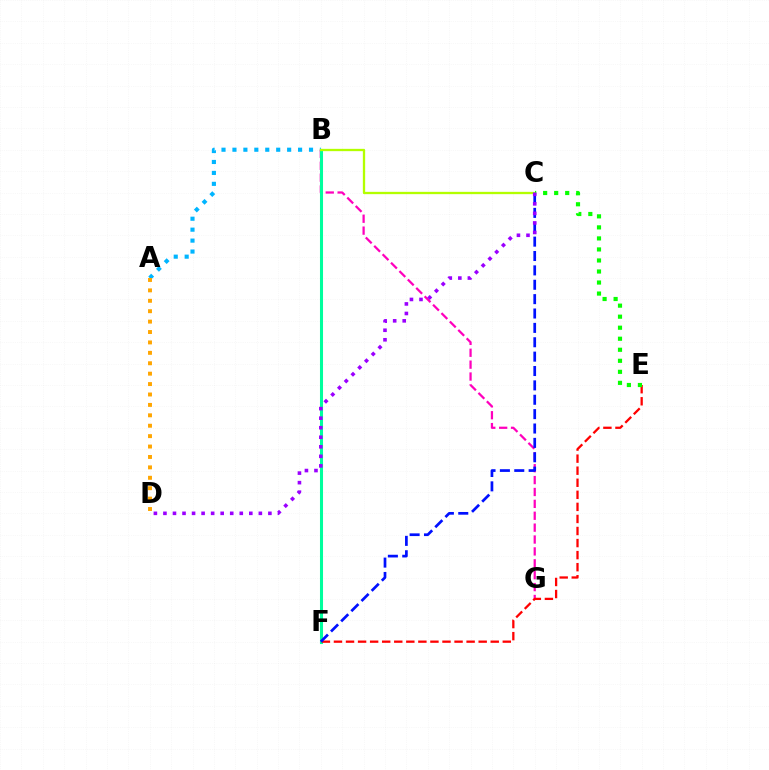{('A', 'B'): [{'color': '#00b5ff', 'line_style': 'dotted', 'thickness': 2.97}], ('B', 'G'): [{'color': '#ff00bd', 'line_style': 'dashed', 'thickness': 1.62}], ('B', 'F'): [{'color': '#00ff9d', 'line_style': 'solid', 'thickness': 2.2}], ('B', 'C'): [{'color': '#b3ff00', 'line_style': 'solid', 'thickness': 1.66}], ('E', 'F'): [{'color': '#ff0000', 'line_style': 'dashed', 'thickness': 1.64}], ('C', 'E'): [{'color': '#08ff00', 'line_style': 'dotted', 'thickness': 3.0}], ('A', 'D'): [{'color': '#ffa500', 'line_style': 'dotted', 'thickness': 2.83}], ('C', 'F'): [{'color': '#0010ff', 'line_style': 'dashed', 'thickness': 1.95}], ('C', 'D'): [{'color': '#9b00ff', 'line_style': 'dotted', 'thickness': 2.59}]}